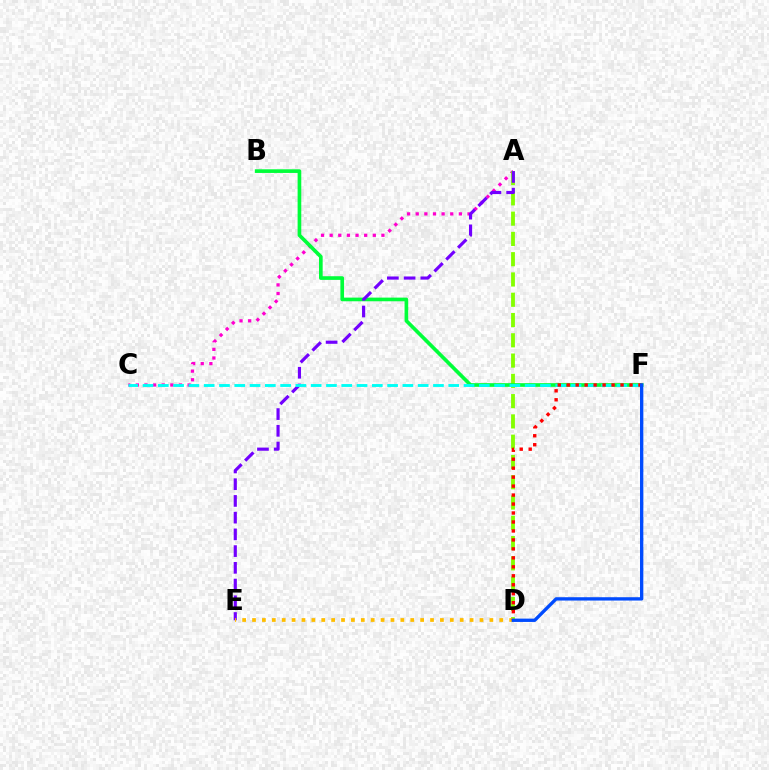{('A', 'C'): [{'color': '#ff00cf', 'line_style': 'dotted', 'thickness': 2.34}], ('A', 'D'): [{'color': '#84ff00', 'line_style': 'dashed', 'thickness': 2.75}], ('B', 'F'): [{'color': '#00ff39', 'line_style': 'solid', 'thickness': 2.64}], ('A', 'E'): [{'color': '#7200ff', 'line_style': 'dashed', 'thickness': 2.27}], ('C', 'F'): [{'color': '#00fff6', 'line_style': 'dashed', 'thickness': 2.08}], ('D', 'E'): [{'color': '#ffbd00', 'line_style': 'dotted', 'thickness': 2.69}], ('D', 'F'): [{'color': '#ff0000', 'line_style': 'dotted', 'thickness': 2.44}, {'color': '#004bff', 'line_style': 'solid', 'thickness': 2.4}]}